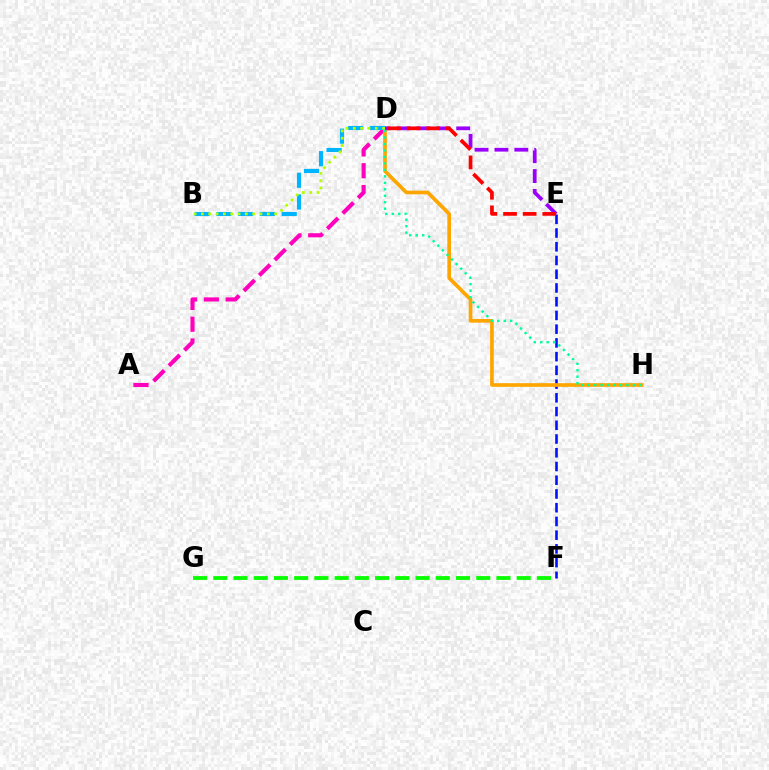{('A', 'D'): [{'color': '#ff00bd', 'line_style': 'dashed', 'thickness': 2.97}], ('E', 'F'): [{'color': '#0010ff', 'line_style': 'dashed', 'thickness': 1.87}], ('D', 'H'): [{'color': '#ffa500', 'line_style': 'solid', 'thickness': 2.64}, {'color': '#00ff9d', 'line_style': 'dotted', 'thickness': 1.76}], ('B', 'D'): [{'color': '#00b5ff', 'line_style': 'dashed', 'thickness': 2.96}, {'color': '#b3ff00', 'line_style': 'dotted', 'thickness': 1.99}], ('F', 'G'): [{'color': '#08ff00', 'line_style': 'dashed', 'thickness': 2.75}], ('D', 'E'): [{'color': '#9b00ff', 'line_style': 'dashed', 'thickness': 2.7}, {'color': '#ff0000', 'line_style': 'dashed', 'thickness': 2.66}]}